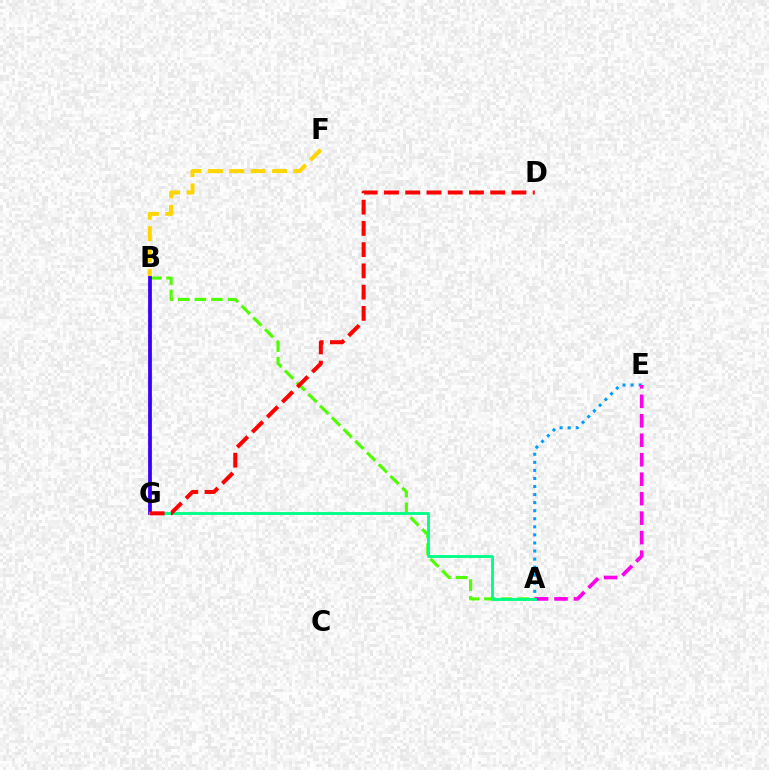{('B', 'F'): [{'color': '#ffd500', 'line_style': 'dashed', 'thickness': 2.9}], ('A', 'B'): [{'color': '#4fff00', 'line_style': 'dashed', 'thickness': 2.25}], ('A', 'E'): [{'color': '#009eff', 'line_style': 'dotted', 'thickness': 2.19}, {'color': '#ff00ed', 'line_style': 'dashed', 'thickness': 2.65}], ('B', 'G'): [{'color': '#3700ff', 'line_style': 'solid', 'thickness': 2.71}], ('A', 'G'): [{'color': '#00ff86', 'line_style': 'solid', 'thickness': 2.04}], ('D', 'G'): [{'color': '#ff0000', 'line_style': 'dashed', 'thickness': 2.89}]}